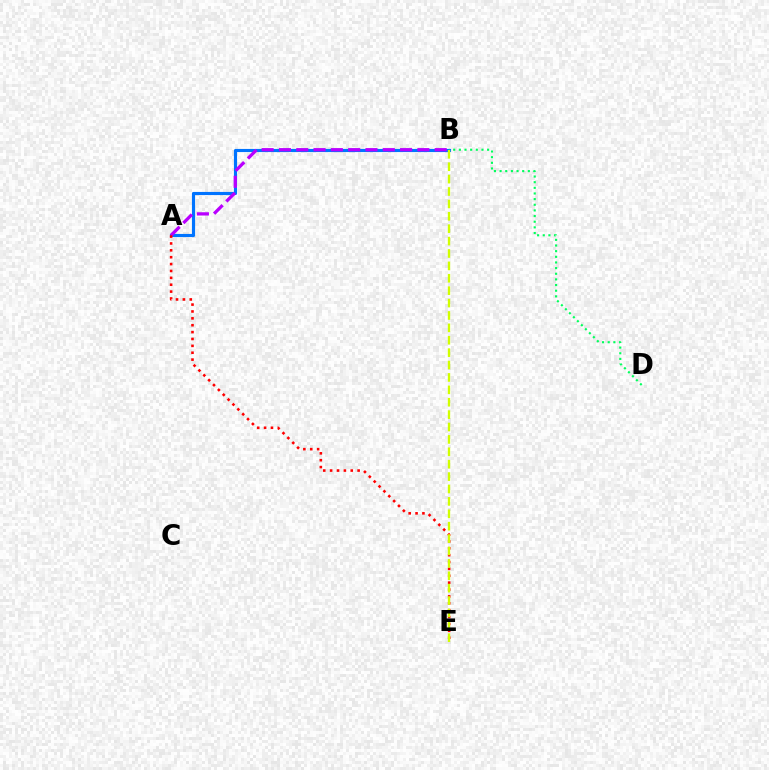{('A', 'B'): [{'color': '#0074ff', 'line_style': 'solid', 'thickness': 2.25}, {'color': '#b900ff', 'line_style': 'dashed', 'thickness': 2.35}], ('B', 'D'): [{'color': '#00ff5c', 'line_style': 'dotted', 'thickness': 1.53}], ('A', 'E'): [{'color': '#ff0000', 'line_style': 'dotted', 'thickness': 1.87}], ('B', 'E'): [{'color': '#d1ff00', 'line_style': 'dashed', 'thickness': 1.68}]}